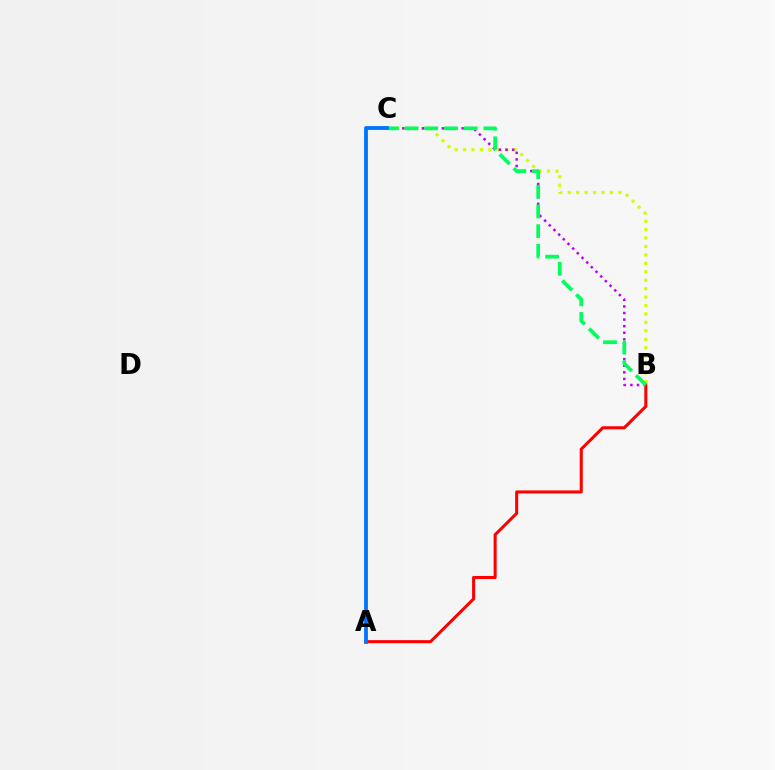{('B', 'C'): [{'color': '#d1ff00', 'line_style': 'dotted', 'thickness': 2.29}, {'color': '#b900ff', 'line_style': 'dotted', 'thickness': 1.79}, {'color': '#00ff5c', 'line_style': 'dashed', 'thickness': 2.68}], ('A', 'B'): [{'color': '#ff0000', 'line_style': 'solid', 'thickness': 2.2}], ('A', 'C'): [{'color': '#0074ff', 'line_style': 'solid', 'thickness': 2.73}]}